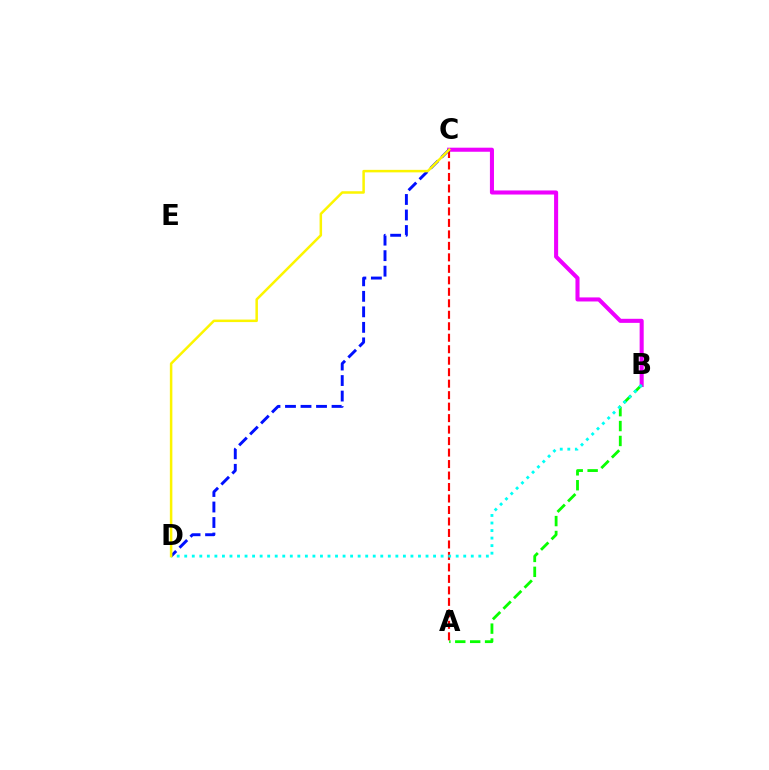{('B', 'C'): [{'color': '#ee00ff', 'line_style': 'solid', 'thickness': 2.93}], ('A', 'B'): [{'color': '#08ff00', 'line_style': 'dashed', 'thickness': 2.02}], ('A', 'C'): [{'color': '#ff0000', 'line_style': 'dashed', 'thickness': 1.56}], ('C', 'D'): [{'color': '#0010ff', 'line_style': 'dashed', 'thickness': 2.11}, {'color': '#fcf500', 'line_style': 'solid', 'thickness': 1.81}], ('B', 'D'): [{'color': '#00fff6', 'line_style': 'dotted', 'thickness': 2.05}]}